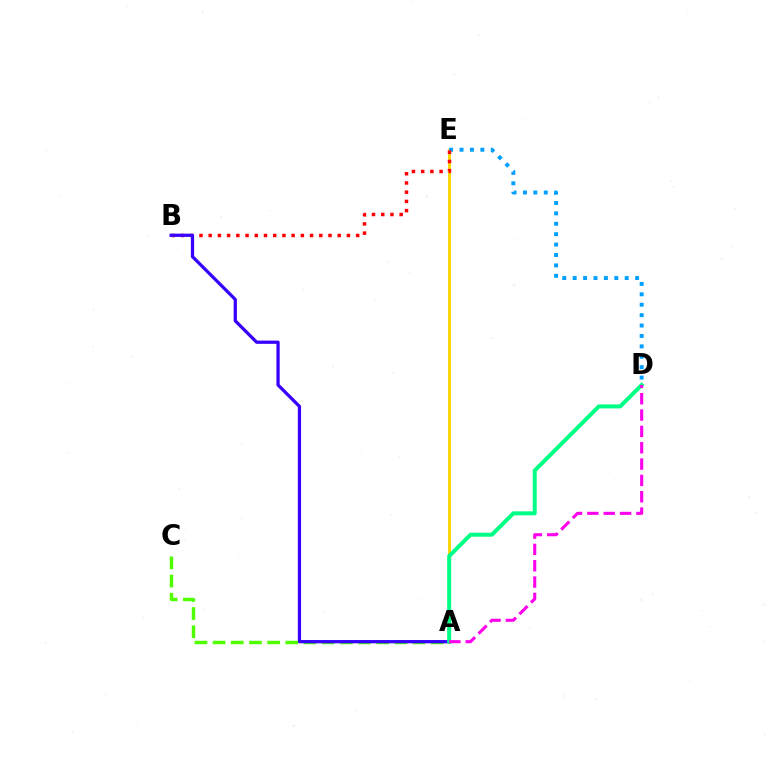{('A', 'C'): [{'color': '#4fff00', 'line_style': 'dashed', 'thickness': 2.47}], ('A', 'E'): [{'color': '#ffd500', 'line_style': 'solid', 'thickness': 2.06}], ('D', 'E'): [{'color': '#009eff', 'line_style': 'dotted', 'thickness': 2.83}], ('B', 'E'): [{'color': '#ff0000', 'line_style': 'dotted', 'thickness': 2.5}], ('A', 'B'): [{'color': '#3700ff', 'line_style': 'solid', 'thickness': 2.34}], ('A', 'D'): [{'color': '#00ff86', 'line_style': 'solid', 'thickness': 2.89}, {'color': '#ff00ed', 'line_style': 'dashed', 'thickness': 2.22}]}